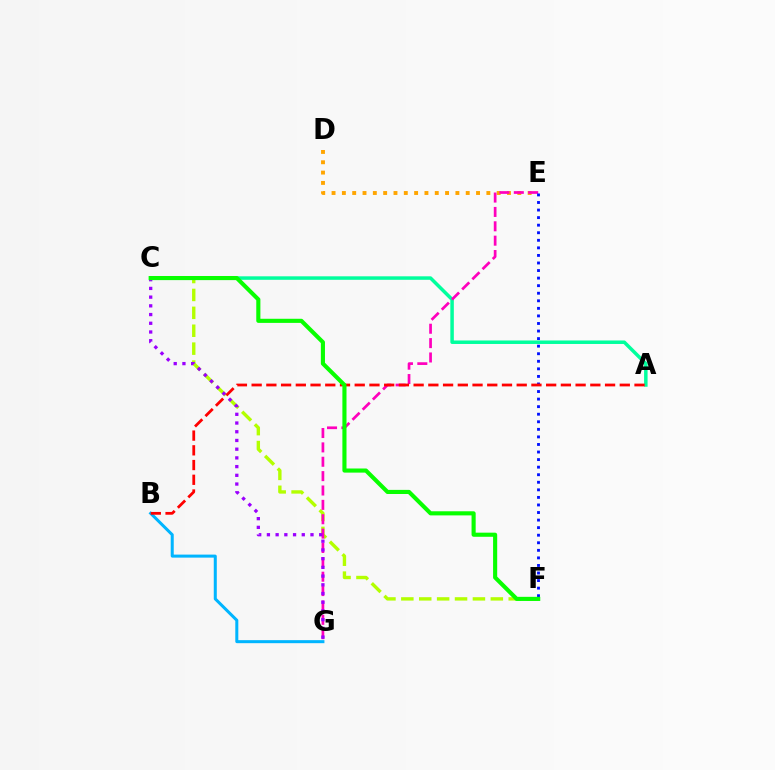{('D', 'E'): [{'color': '#ffa500', 'line_style': 'dotted', 'thickness': 2.8}], ('C', 'F'): [{'color': '#b3ff00', 'line_style': 'dashed', 'thickness': 2.43}, {'color': '#08ff00', 'line_style': 'solid', 'thickness': 2.96}], ('A', 'C'): [{'color': '#00ff9d', 'line_style': 'solid', 'thickness': 2.51}], ('E', 'G'): [{'color': '#ff00bd', 'line_style': 'dashed', 'thickness': 1.95}], ('B', 'G'): [{'color': '#00b5ff', 'line_style': 'solid', 'thickness': 2.18}], ('E', 'F'): [{'color': '#0010ff', 'line_style': 'dotted', 'thickness': 2.05}], ('A', 'B'): [{'color': '#ff0000', 'line_style': 'dashed', 'thickness': 2.0}], ('C', 'G'): [{'color': '#9b00ff', 'line_style': 'dotted', 'thickness': 2.37}]}